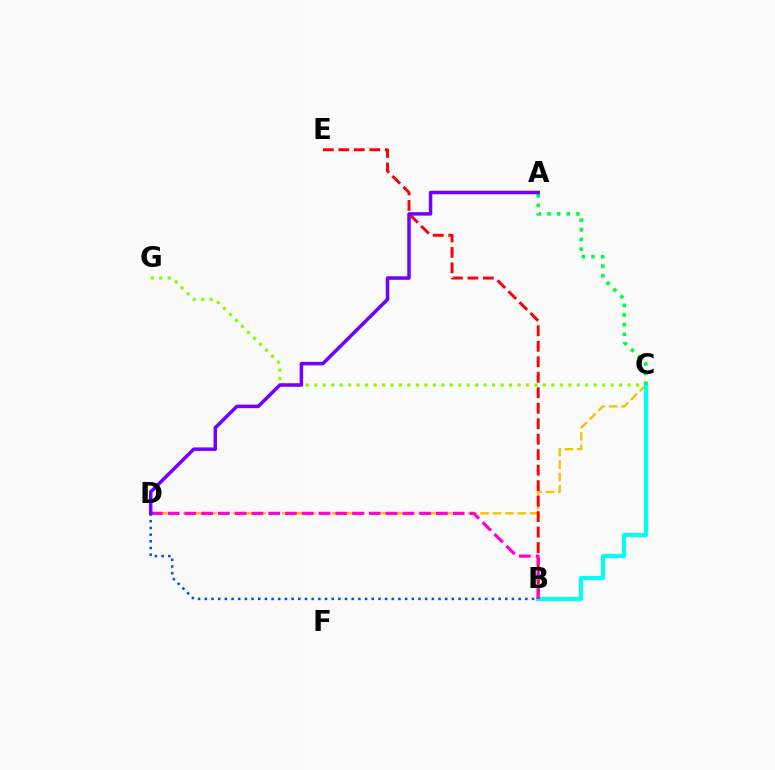{('C', 'G'): [{'color': '#84ff00', 'line_style': 'dotted', 'thickness': 2.3}], ('C', 'D'): [{'color': '#ffbd00', 'line_style': 'dashed', 'thickness': 1.68}], ('B', 'C'): [{'color': '#00fff6', 'line_style': 'solid', 'thickness': 2.98}], ('B', 'E'): [{'color': '#ff0000', 'line_style': 'dashed', 'thickness': 2.1}], ('B', 'D'): [{'color': '#ff00cf', 'line_style': 'dashed', 'thickness': 2.28}, {'color': '#004bff', 'line_style': 'dotted', 'thickness': 1.81}], ('A', 'C'): [{'color': '#00ff39', 'line_style': 'dotted', 'thickness': 2.62}], ('A', 'D'): [{'color': '#7200ff', 'line_style': 'solid', 'thickness': 2.53}]}